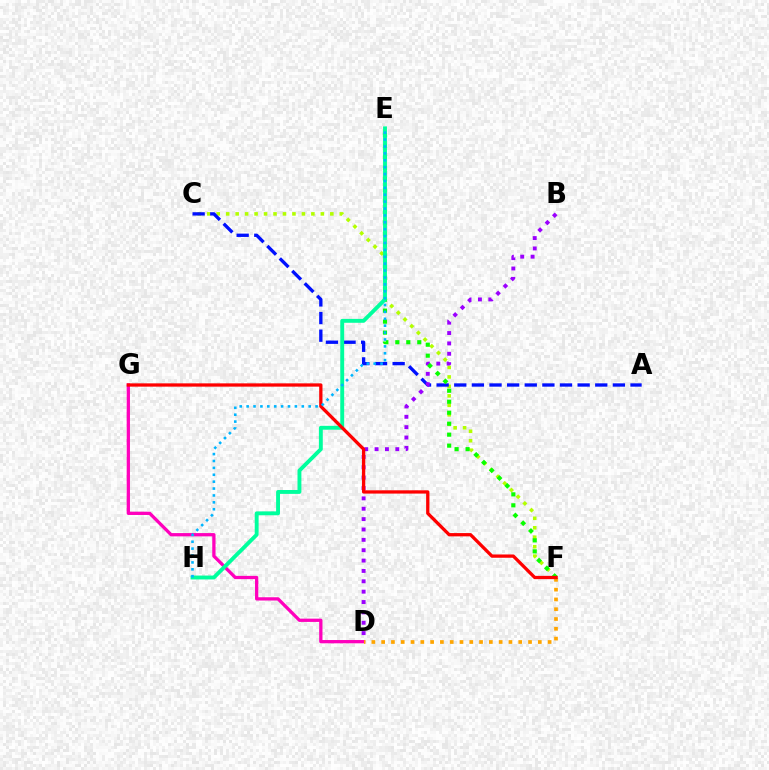{('C', 'F'): [{'color': '#b3ff00', 'line_style': 'dotted', 'thickness': 2.57}], ('A', 'C'): [{'color': '#0010ff', 'line_style': 'dashed', 'thickness': 2.39}], ('B', 'D'): [{'color': '#9b00ff', 'line_style': 'dotted', 'thickness': 2.82}], ('D', 'G'): [{'color': '#ff00bd', 'line_style': 'solid', 'thickness': 2.36}], ('E', 'F'): [{'color': '#08ff00', 'line_style': 'dotted', 'thickness': 2.98}], ('D', 'F'): [{'color': '#ffa500', 'line_style': 'dotted', 'thickness': 2.66}], ('E', 'H'): [{'color': '#00ff9d', 'line_style': 'solid', 'thickness': 2.8}, {'color': '#00b5ff', 'line_style': 'dotted', 'thickness': 1.87}], ('F', 'G'): [{'color': '#ff0000', 'line_style': 'solid', 'thickness': 2.36}]}